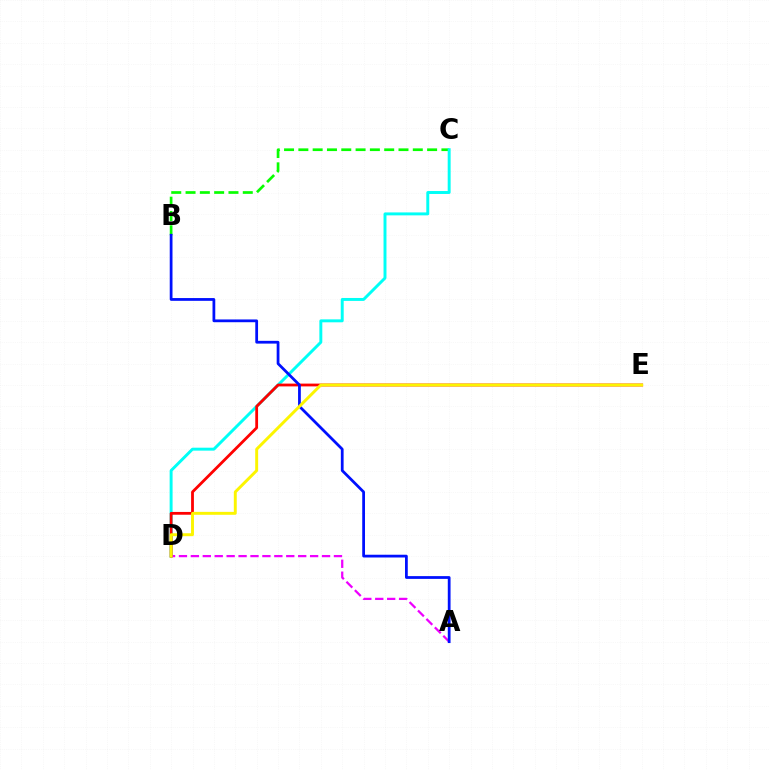{('A', 'D'): [{'color': '#ee00ff', 'line_style': 'dashed', 'thickness': 1.62}], ('B', 'C'): [{'color': '#08ff00', 'line_style': 'dashed', 'thickness': 1.94}], ('C', 'D'): [{'color': '#00fff6', 'line_style': 'solid', 'thickness': 2.12}], ('D', 'E'): [{'color': '#ff0000', 'line_style': 'solid', 'thickness': 2.01}, {'color': '#fcf500', 'line_style': 'solid', 'thickness': 2.11}], ('A', 'B'): [{'color': '#0010ff', 'line_style': 'solid', 'thickness': 1.99}]}